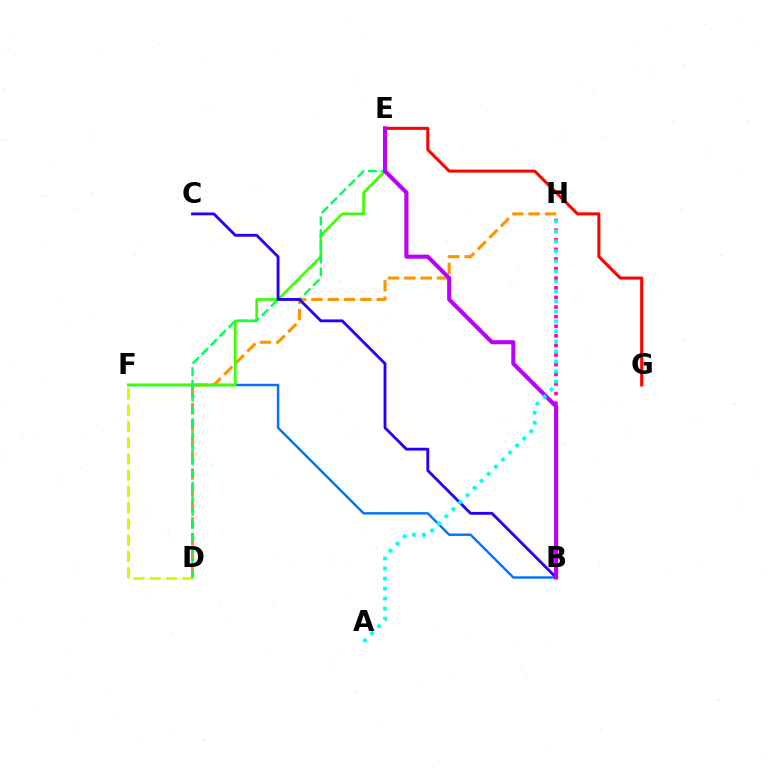{('D', 'F'): [{'color': '#d1ff00', 'line_style': 'dashed', 'thickness': 2.21}], ('B', 'F'): [{'color': '#0074ff', 'line_style': 'solid', 'thickness': 1.74}], ('D', 'H'): [{'color': '#ff9400', 'line_style': 'dashed', 'thickness': 2.22}], ('E', 'F'): [{'color': '#3dff00', 'line_style': 'solid', 'thickness': 1.91}], ('D', 'E'): [{'color': '#00ff5c', 'line_style': 'dashed', 'thickness': 1.73}], ('B', 'C'): [{'color': '#2500ff', 'line_style': 'solid', 'thickness': 2.05}], ('B', 'H'): [{'color': '#ff00ac', 'line_style': 'dotted', 'thickness': 2.61}], ('E', 'G'): [{'color': '#ff0000', 'line_style': 'solid', 'thickness': 2.17}], ('B', 'E'): [{'color': '#b900ff', 'line_style': 'solid', 'thickness': 2.94}], ('A', 'H'): [{'color': '#00fff6', 'line_style': 'dotted', 'thickness': 2.72}]}